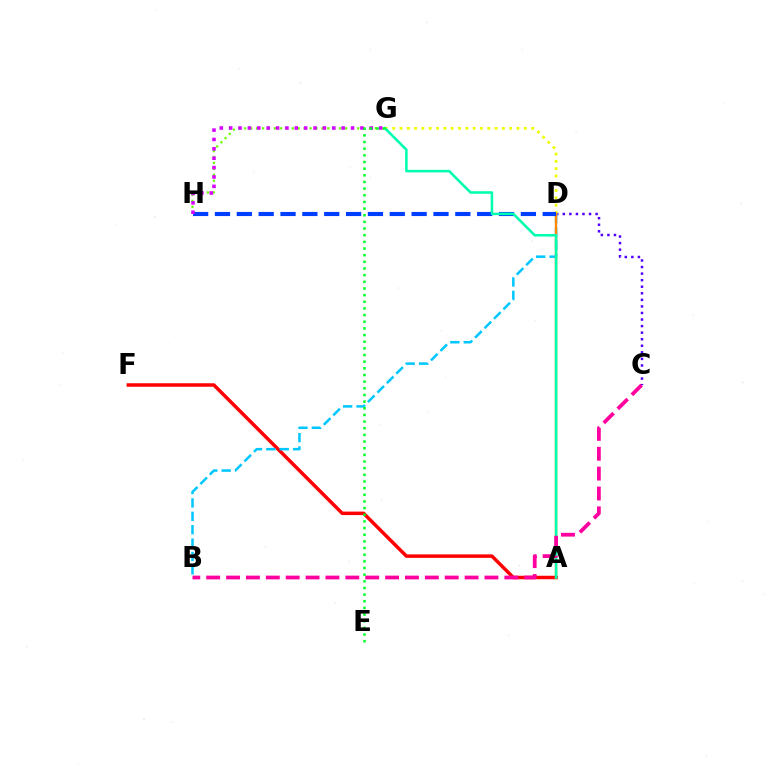{('A', 'F'): [{'color': '#ff0000', 'line_style': 'solid', 'thickness': 2.51}], ('G', 'H'): [{'color': '#66ff00', 'line_style': 'dotted', 'thickness': 1.61}, {'color': '#d600ff', 'line_style': 'dotted', 'thickness': 2.55}], ('C', 'D'): [{'color': '#4f00ff', 'line_style': 'dotted', 'thickness': 1.78}], ('B', 'D'): [{'color': '#00c7ff', 'line_style': 'dashed', 'thickness': 1.82}], ('D', 'G'): [{'color': '#eeff00', 'line_style': 'dotted', 'thickness': 1.99}], ('A', 'D'): [{'color': '#ff8800', 'line_style': 'solid', 'thickness': 1.71}], ('D', 'H'): [{'color': '#003fff', 'line_style': 'dashed', 'thickness': 2.97}], ('A', 'G'): [{'color': '#00ffaf', 'line_style': 'solid', 'thickness': 1.84}], ('B', 'C'): [{'color': '#ff00a0', 'line_style': 'dashed', 'thickness': 2.7}], ('E', 'G'): [{'color': '#00ff27', 'line_style': 'dotted', 'thickness': 1.81}]}